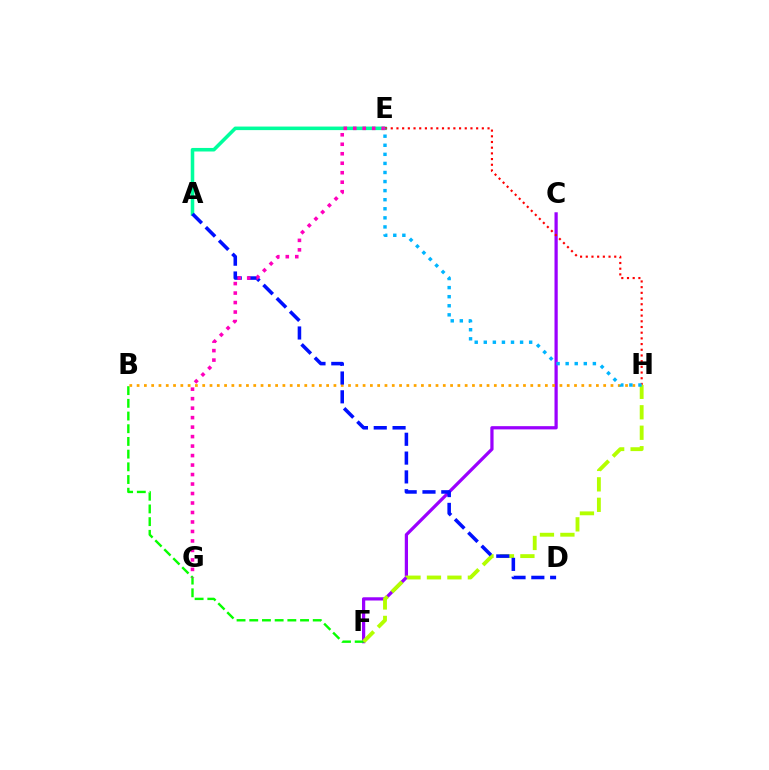{('A', 'E'): [{'color': '#00ff9d', 'line_style': 'solid', 'thickness': 2.56}], ('C', 'F'): [{'color': '#9b00ff', 'line_style': 'solid', 'thickness': 2.33}], ('B', 'F'): [{'color': '#08ff00', 'line_style': 'dashed', 'thickness': 1.73}], ('E', 'H'): [{'color': '#ff0000', 'line_style': 'dotted', 'thickness': 1.55}, {'color': '#00b5ff', 'line_style': 'dotted', 'thickness': 2.47}], ('B', 'H'): [{'color': '#ffa500', 'line_style': 'dotted', 'thickness': 1.98}], ('F', 'H'): [{'color': '#b3ff00', 'line_style': 'dashed', 'thickness': 2.78}], ('A', 'D'): [{'color': '#0010ff', 'line_style': 'dashed', 'thickness': 2.56}], ('E', 'G'): [{'color': '#ff00bd', 'line_style': 'dotted', 'thickness': 2.58}]}